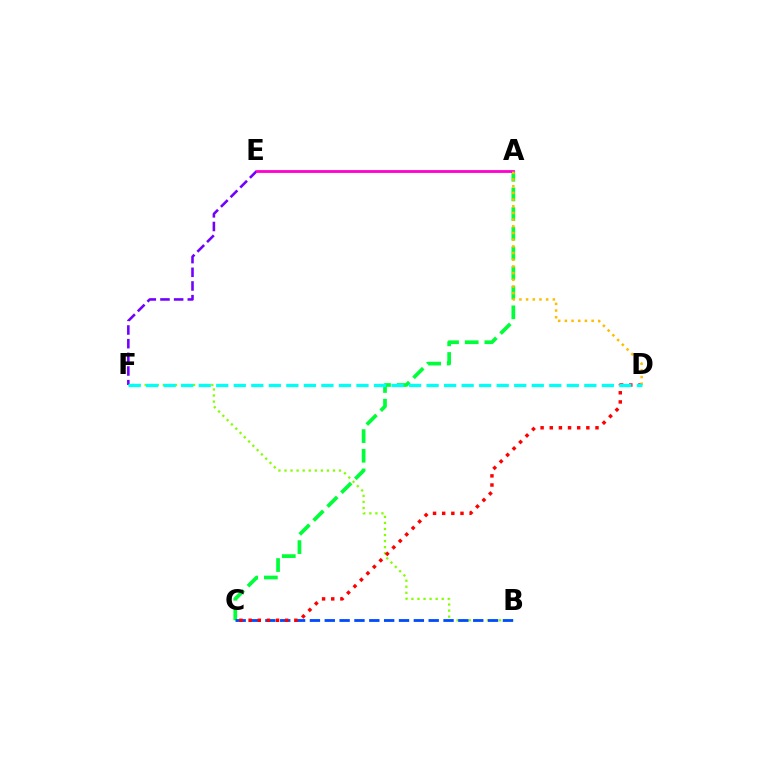{('B', 'F'): [{'color': '#84ff00', 'line_style': 'dotted', 'thickness': 1.65}], ('A', 'C'): [{'color': '#00ff39', 'line_style': 'dashed', 'thickness': 2.67}], ('B', 'C'): [{'color': '#004bff', 'line_style': 'dashed', 'thickness': 2.02}], ('C', 'D'): [{'color': '#ff0000', 'line_style': 'dotted', 'thickness': 2.49}], ('E', 'F'): [{'color': '#7200ff', 'line_style': 'dashed', 'thickness': 1.86}], ('A', 'E'): [{'color': '#ff00cf', 'line_style': 'solid', 'thickness': 2.03}], ('A', 'D'): [{'color': '#ffbd00', 'line_style': 'dotted', 'thickness': 1.82}], ('D', 'F'): [{'color': '#00fff6', 'line_style': 'dashed', 'thickness': 2.38}]}